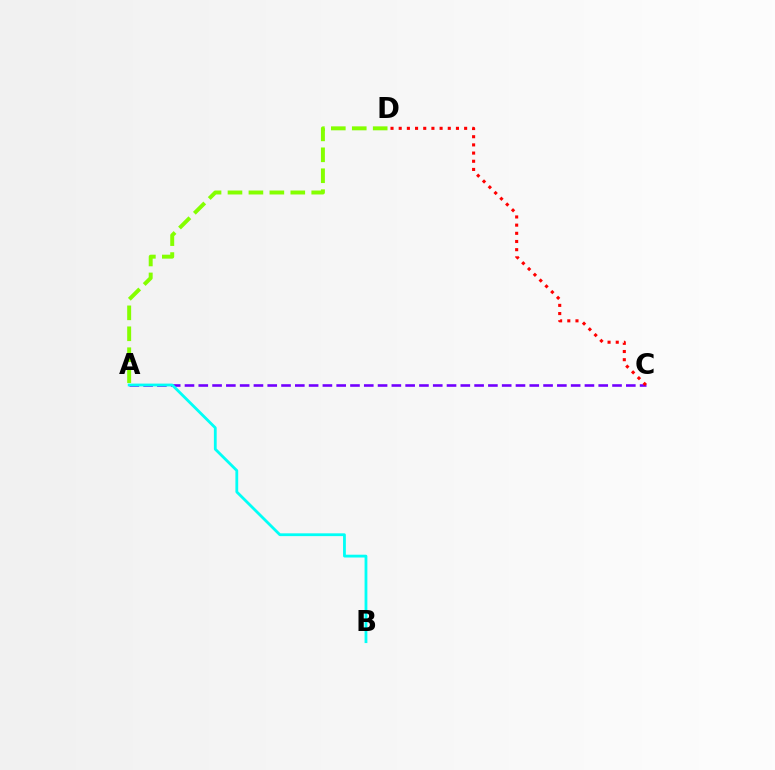{('A', 'C'): [{'color': '#7200ff', 'line_style': 'dashed', 'thickness': 1.87}], ('C', 'D'): [{'color': '#ff0000', 'line_style': 'dotted', 'thickness': 2.22}], ('A', 'B'): [{'color': '#00fff6', 'line_style': 'solid', 'thickness': 2.01}], ('A', 'D'): [{'color': '#84ff00', 'line_style': 'dashed', 'thickness': 2.84}]}